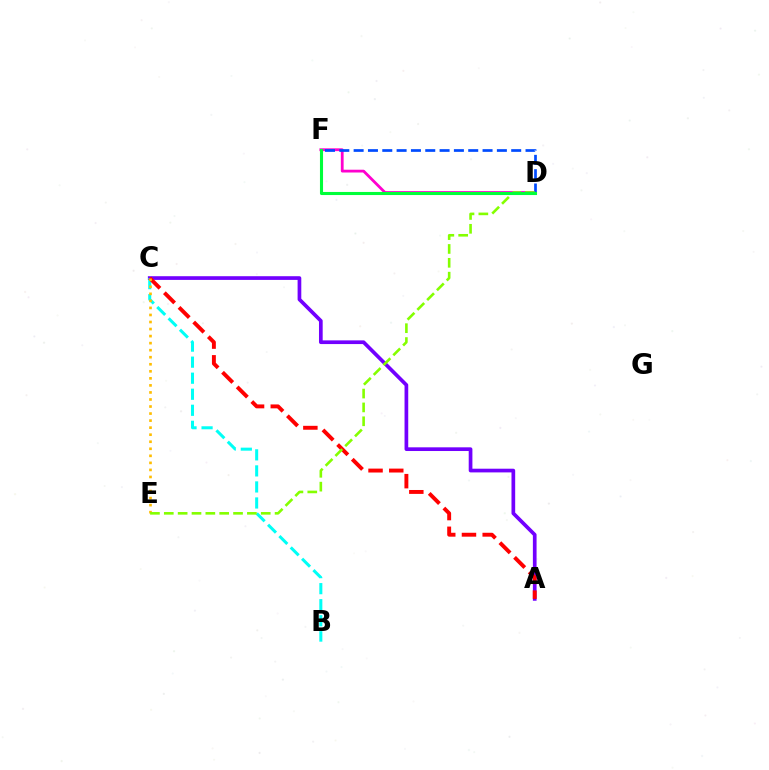{('D', 'F'): [{'color': '#ff00cf', 'line_style': 'solid', 'thickness': 2.01}, {'color': '#004bff', 'line_style': 'dashed', 'thickness': 1.95}, {'color': '#00ff39', 'line_style': 'solid', 'thickness': 2.22}], ('A', 'C'): [{'color': '#7200ff', 'line_style': 'solid', 'thickness': 2.66}, {'color': '#ff0000', 'line_style': 'dashed', 'thickness': 2.82}], ('B', 'C'): [{'color': '#00fff6', 'line_style': 'dashed', 'thickness': 2.18}], ('C', 'E'): [{'color': '#ffbd00', 'line_style': 'dotted', 'thickness': 1.91}], ('D', 'E'): [{'color': '#84ff00', 'line_style': 'dashed', 'thickness': 1.88}]}